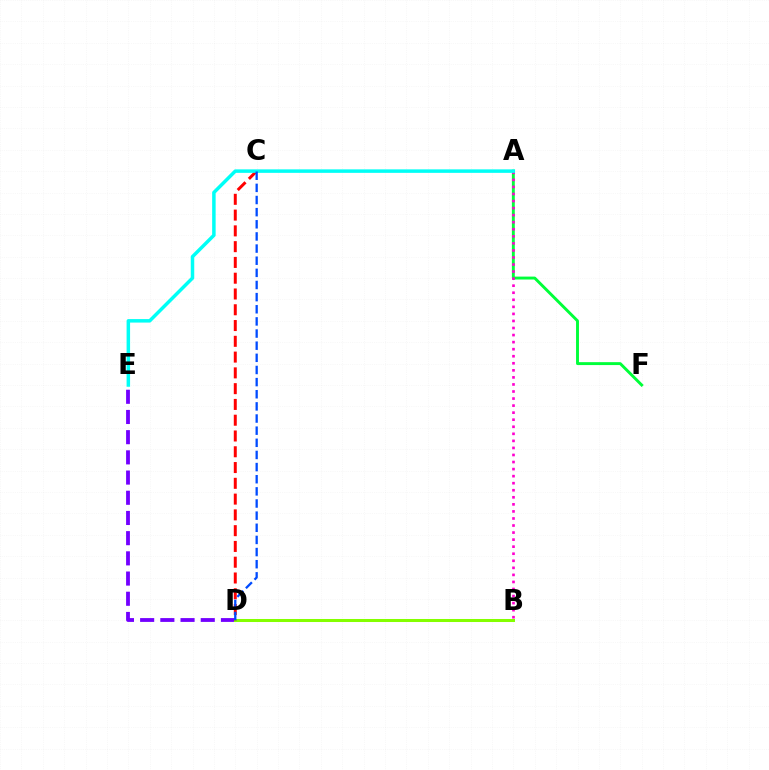{('D', 'E'): [{'color': '#7200ff', 'line_style': 'dashed', 'thickness': 2.74}], ('B', 'D'): [{'color': '#ffbd00', 'line_style': 'dashed', 'thickness': 2.05}, {'color': '#84ff00', 'line_style': 'solid', 'thickness': 2.18}], ('A', 'F'): [{'color': '#00ff39', 'line_style': 'solid', 'thickness': 2.1}], ('A', 'B'): [{'color': '#ff00cf', 'line_style': 'dotted', 'thickness': 1.92}], ('C', 'D'): [{'color': '#ff0000', 'line_style': 'dashed', 'thickness': 2.14}, {'color': '#004bff', 'line_style': 'dashed', 'thickness': 1.65}], ('A', 'E'): [{'color': '#00fff6', 'line_style': 'solid', 'thickness': 2.51}]}